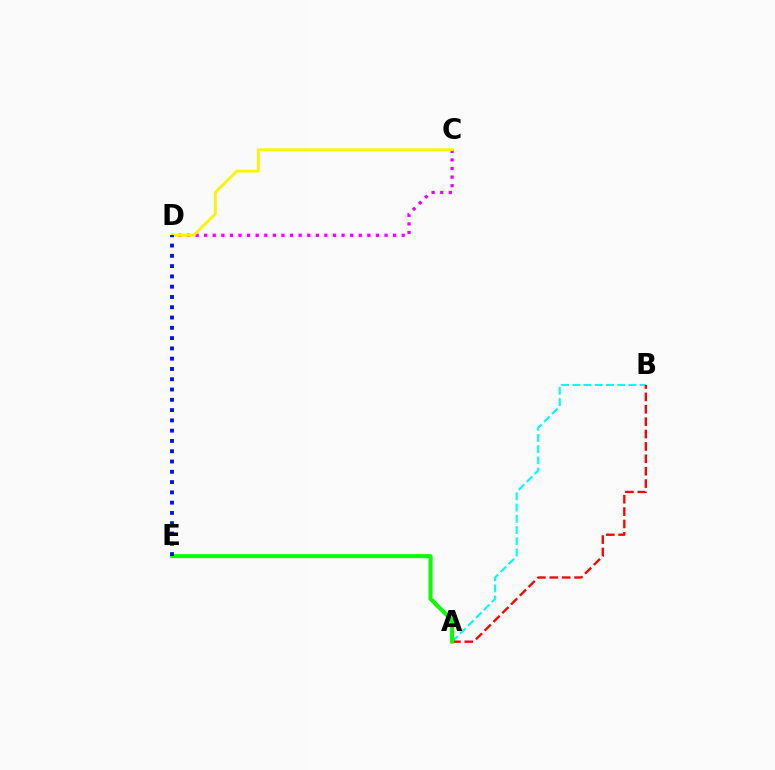{('A', 'B'): [{'color': '#00fff6', 'line_style': 'dashed', 'thickness': 1.52}, {'color': '#ff0000', 'line_style': 'dashed', 'thickness': 1.68}], ('C', 'D'): [{'color': '#ee00ff', 'line_style': 'dotted', 'thickness': 2.33}, {'color': '#fcf500', 'line_style': 'solid', 'thickness': 2.04}], ('A', 'E'): [{'color': '#08ff00', 'line_style': 'solid', 'thickness': 2.86}], ('D', 'E'): [{'color': '#0010ff', 'line_style': 'dotted', 'thickness': 2.79}]}